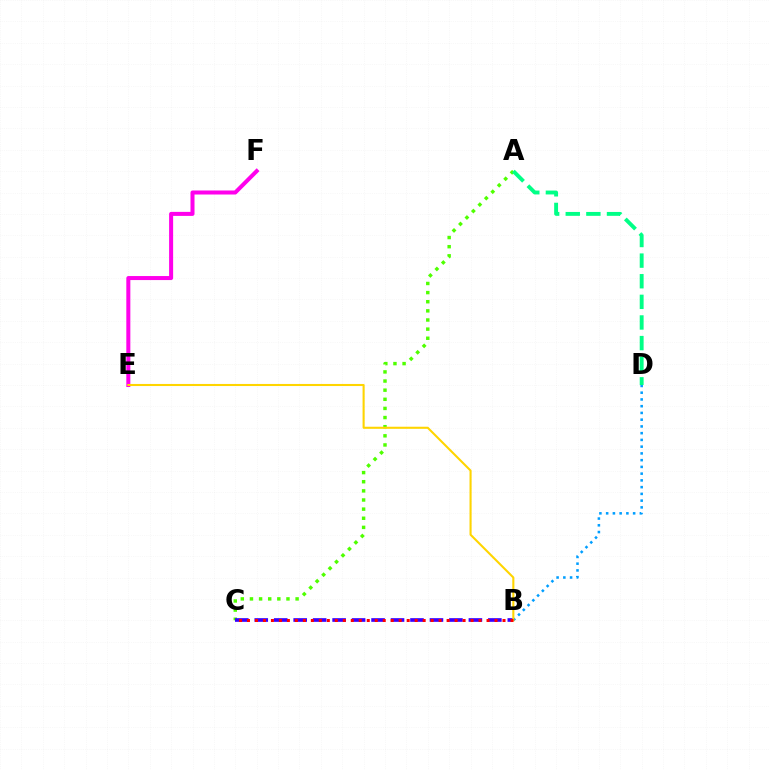{('A', 'C'): [{'color': '#4fff00', 'line_style': 'dotted', 'thickness': 2.48}], ('B', 'C'): [{'color': '#3700ff', 'line_style': 'dashed', 'thickness': 2.64}, {'color': '#ff0000', 'line_style': 'dotted', 'thickness': 2.17}], ('B', 'D'): [{'color': '#009eff', 'line_style': 'dotted', 'thickness': 1.83}], ('E', 'F'): [{'color': '#ff00ed', 'line_style': 'solid', 'thickness': 2.9}], ('B', 'E'): [{'color': '#ffd500', 'line_style': 'solid', 'thickness': 1.5}], ('A', 'D'): [{'color': '#00ff86', 'line_style': 'dashed', 'thickness': 2.8}]}